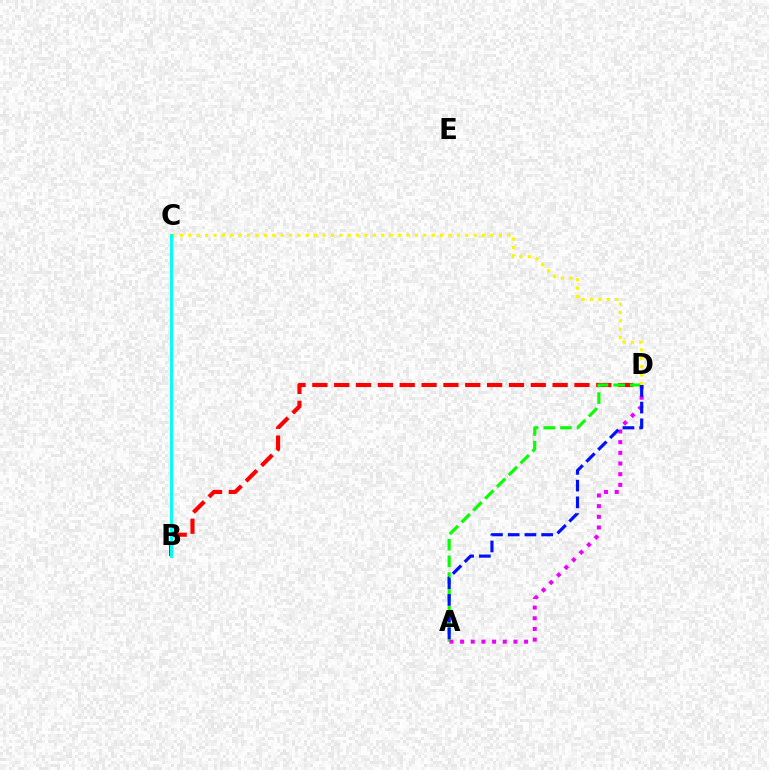{('B', 'D'): [{'color': '#ff0000', 'line_style': 'dashed', 'thickness': 2.97}], ('A', 'D'): [{'color': '#08ff00', 'line_style': 'dashed', 'thickness': 2.27}, {'color': '#ee00ff', 'line_style': 'dotted', 'thickness': 2.9}, {'color': '#0010ff', 'line_style': 'dashed', 'thickness': 2.27}], ('C', 'D'): [{'color': '#fcf500', 'line_style': 'dotted', 'thickness': 2.28}], ('B', 'C'): [{'color': '#00fff6', 'line_style': 'solid', 'thickness': 2.09}]}